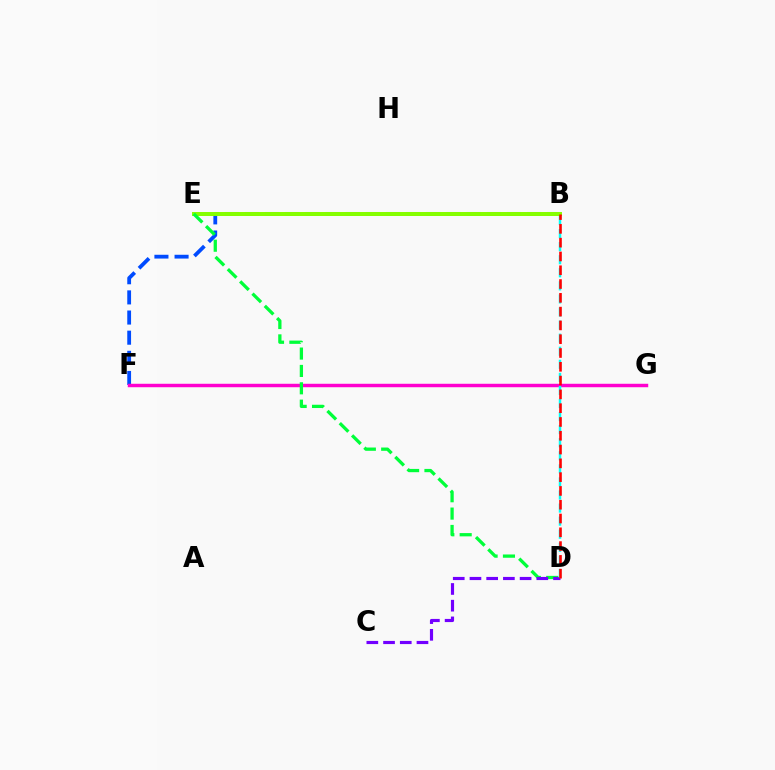{('B', 'F'): [{'color': '#004bff', 'line_style': 'dashed', 'thickness': 2.74}], ('B', 'E'): [{'color': '#ffbd00', 'line_style': 'solid', 'thickness': 2.53}, {'color': '#84ff00', 'line_style': 'solid', 'thickness': 2.84}], ('F', 'G'): [{'color': '#ff00cf', 'line_style': 'solid', 'thickness': 2.49}], ('D', 'E'): [{'color': '#00ff39', 'line_style': 'dashed', 'thickness': 2.36}], ('C', 'D'): [{'color': '#7200ff', 'line_style': 'dashed', 'thickness': 2.27}], ('B', 'D'): [{'color': '#00fff6', 'line_style': 'dashed', 'thickness': 1.78}, {'color': '#ff0000', 'line_style': 'dashed', 'thickness': 1.87}]}